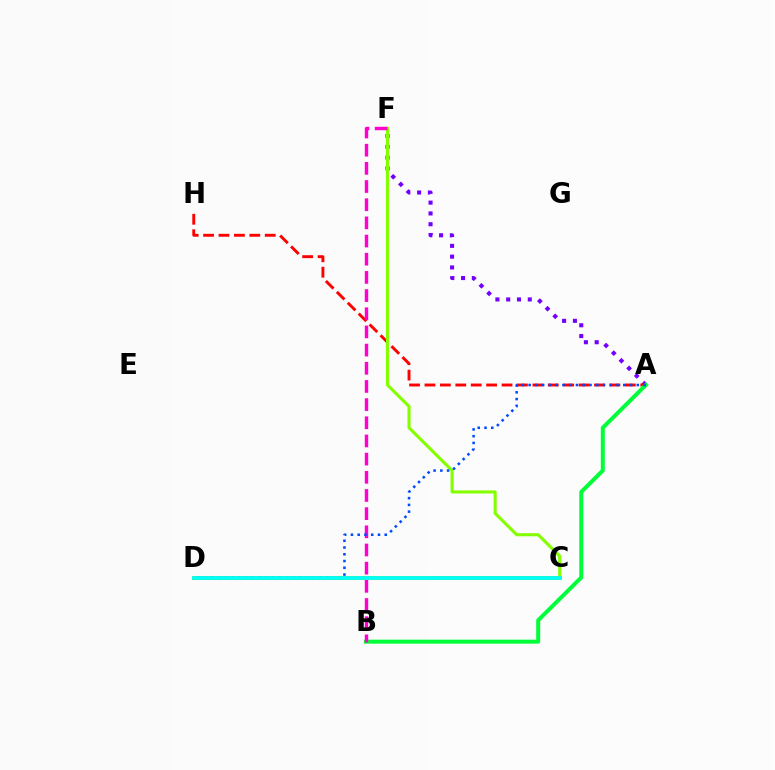{('C', 'D'): [{'color': '#ffbd00', 'line_style': 'solid', 'thickness': 2.91}, {'color': '#00fff6', 'line_style': 'solid', 'thickness': 2.75}], ('A', 'F'): [{'color': '#7200ff', 'line_style': 'dotted', 'thickness': 2.93}], ('A', 'H'): [{'color': '#ff0000', 'line_style': 'dashed', 'thickness': 2.09}], ('C', 'F'): [{'color': '#84ff00', 'line_style': 'solid', 'thickness': 2.23}], ('A', 'B'): [{'color': '#00ff39', 'line_style': 'solid', 'thickness': 2.88}], ('B', 'F'): [{'color': '#ff00cf', 'line_style': 'dashed', 'thickness': 2.47}], ('A', 'D'): [{'color': '#004bff', 'line_style': 'dotted', 'thickness': 1.84}]}